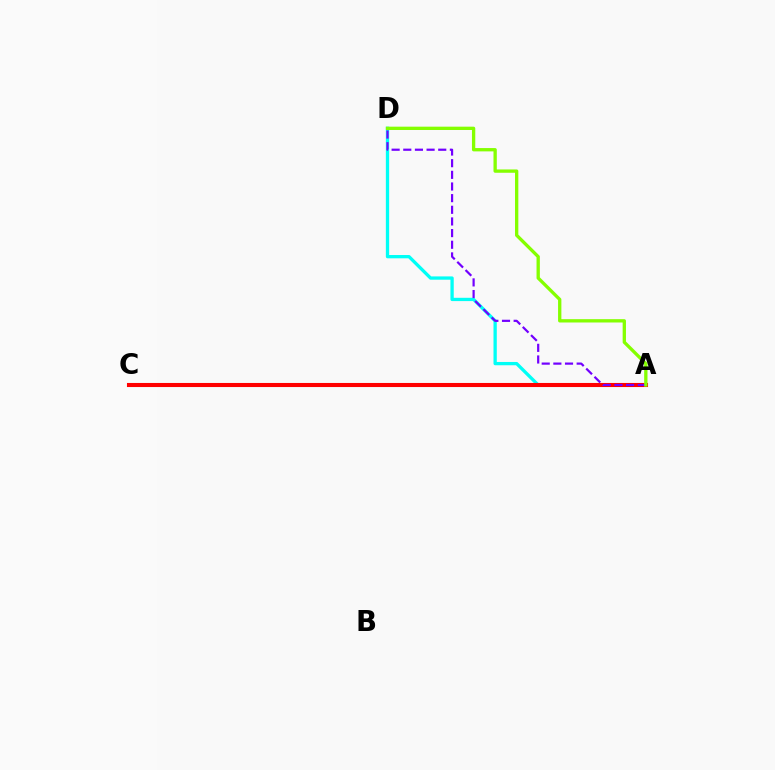{('A', 'D'): [{'color': '#00fff6', 'line_style': 'solid', 'thickness': 2.37}, {'color': '#7200ff', 'line_style': 'dashed', 'thickness': 1.58}, {'color': '#84ff00', 'line_style': 'solid', 'thickness': 2.39}], ('A', 'C'): [{'color': '#ff0000', 'line_style': 'solid', 'thickness': 2.94}]}